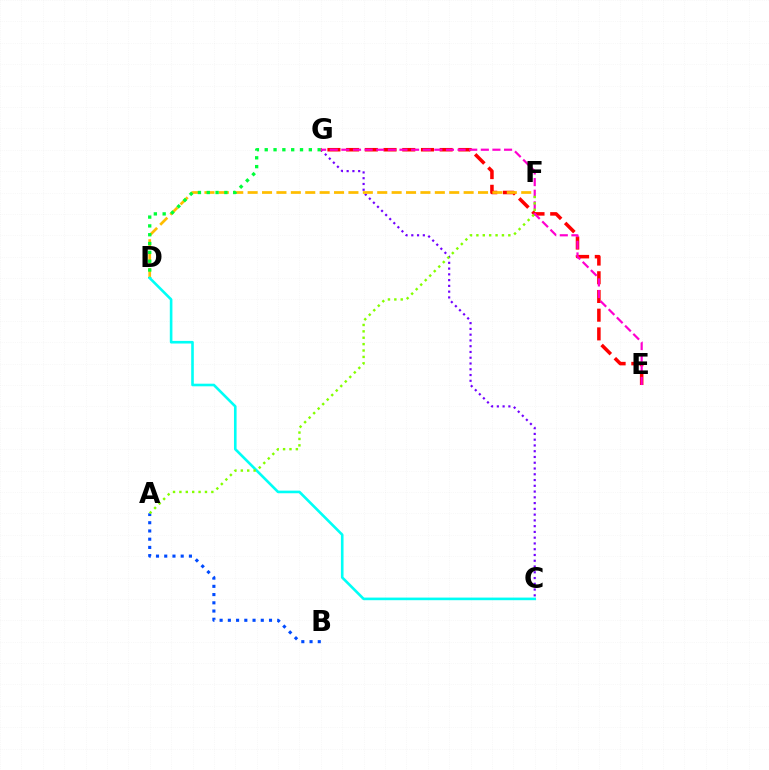{('C', 'G'): [{'color': '#7200ff', 'line_style': 'dotted', 'thickness': 1.57}], ('A', 'B'): [{'color': '#004bff', 'line_style': 'dotted', 'thickness': 2.24}], ('E', 'G'): [{'color': '#ff0000', 'line_style': 'dashed', 'thickness': 2.54}, {'color': '#ff00cf', 'line_style': 'dashed', 'thickness': 1.58}], ('D', 'F'): [{'color': '#ffbd00', 'line_style': 'dashed', 'thickness': 1.96}], ('D', 'G'): [{'color': '#00ff39', 'line_style': 'dotted', 'thickness': 2.4}], ('C', 'D'): [{'color': '#00fff6', 'line_style': 'solid', 'thickness': 1.89}], ('A', 'F'): [{'color': '#84ff00', 'line_style': 'dotted', 'thickness': 1.74}]}